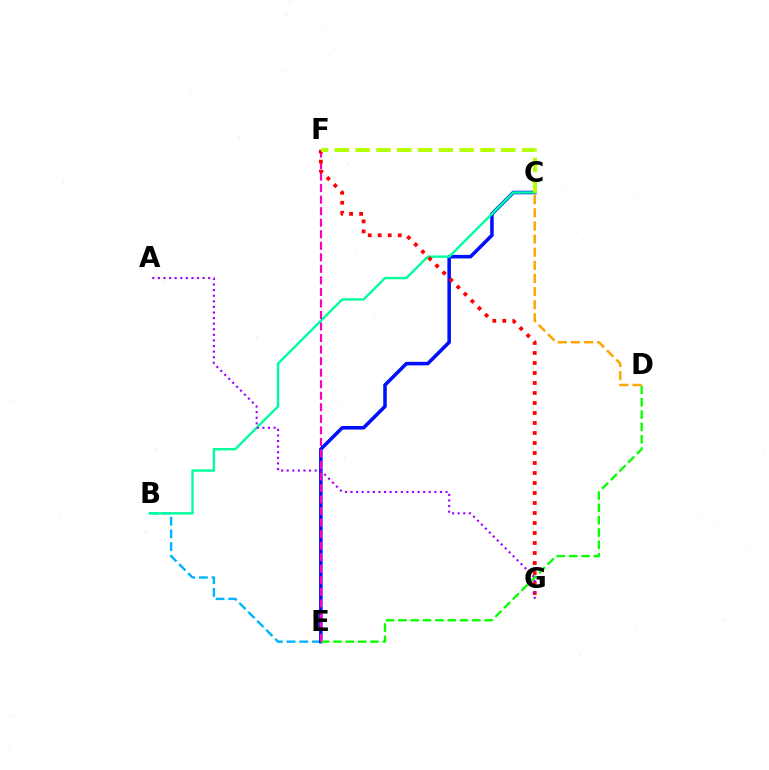{('B', 'E'): [{'color': '#00b5ff', 'line_style': 'dashed', 'thickness': 1.72}], ('C', 'E'): [{'color': '#0010ff', 'line_style': 'solid', 'thickness': 2.56}], ('B', 'C'): [{'color': '#00ff9d', 'line_style': 'solid', 'thickness': 1.73}], ('D', 'E'): [{'color': '#08ff00', 'line_style': 'dashed', 'thickness': 1.68}], ('E', 'F'): [{'color': '#ff00bd', 'line_style': 'dashed', 'thickness': 1.57}], ('F', 'G'): [{'color': '#ff0000', 'line_style': 'dotted', 'thickness': 2.72}], ('A', 'G'): [{'color': '#9b00ff', 'line_style': 'dotted', 'thickness': 1.52}], ('C', 'F'): [{'color': '#b3ff00', 'line_style': 'dashed', 'thickness': 2.83}], ('C', 'D'): [{'color': '#ffa500', 'line_style': 'dashed', 'thickness': 1.78}]}